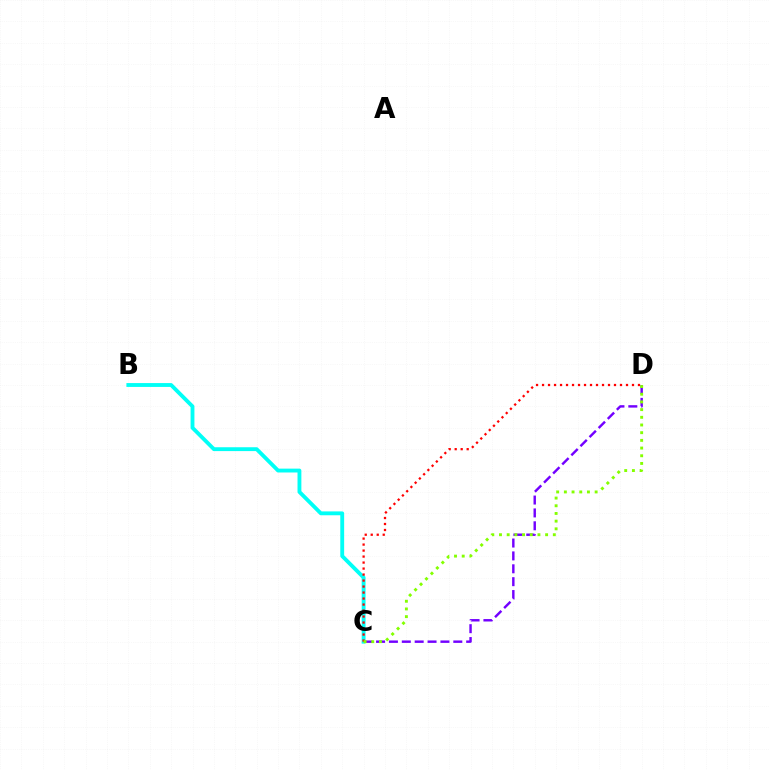{('C', 'D'): [{'color': '#7200ff', 'line_style': 'dashed', 'thickness': 1.75}, {'color': '#ff0000', 'line_style': 'dotted', 'thickness': 1.63}, {'color': '#84ff00', 'line_style': 'dotted', 'thickness': 2.09}], ('B', 'C'): [{'color': '#00fff6', 'line_style': 'solid', 'thickness': 2.78}]}